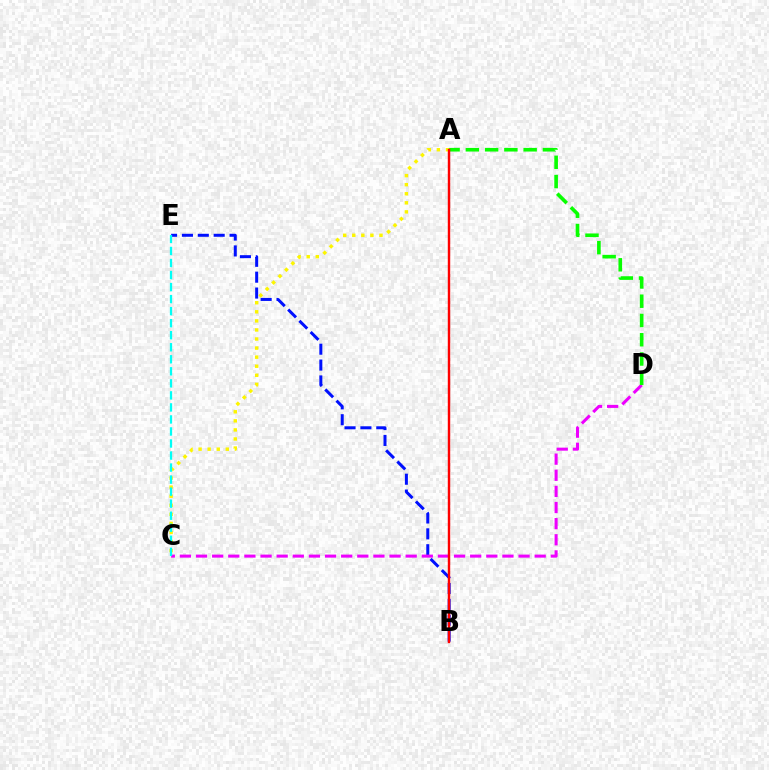{('B', 'E'): [{'color': '#0010ff', 'line_style': 'dashed', 'thickness': 2.16}], ('C', 'D'): [{'color': '#ee00ff', 'line_style': 'dashed', 'thickness': 2.19}], ('A', 'C'): [{'color': '#fcf500', 'line_style': 'dotted', 'thickness': 2.46}], ('A', 'D'): [{'color': '#08ff00', 'line_style': 'dashed', 'thickness': 2.62}], ('A', 'B'): [{'color': '#ff0000', 'line_style': 'solid', 'thickness': 1.75}], ('C', 'E'): [{'color': '#00fff6', 'line_style': 'dashed', 'thickness': 1.63}]}